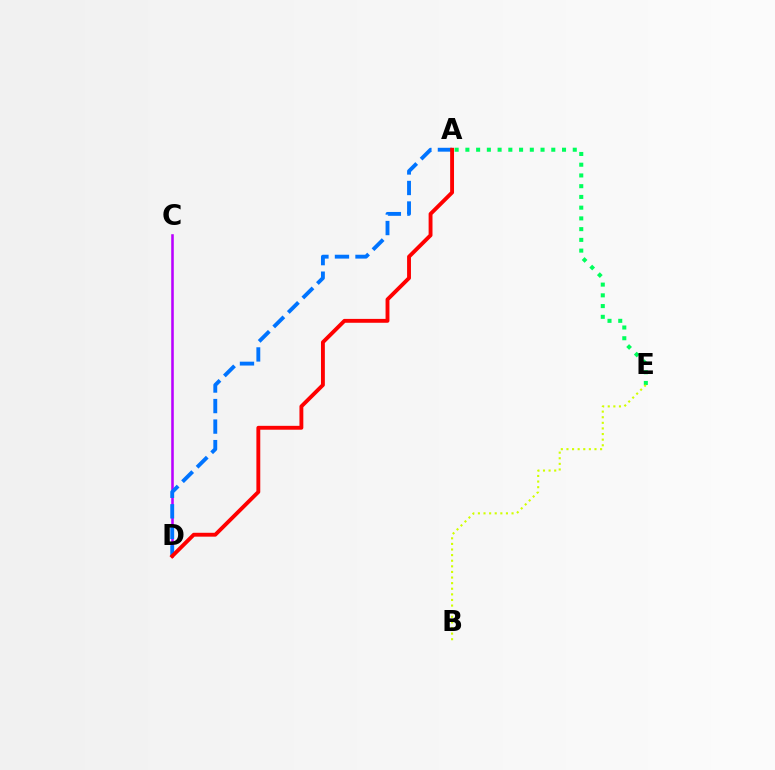{('C', 'D'): [{'color': '#b900ff', 'line_style': 'solid', 'thickness': 1.84}], ('A', 'D'): [{'color': '#0074ff', 'line_style': 'dashed', 'thickness': 2.79}, {'color': '#ff0000', 'line_style': 'solid', 'thickness': 2.79}], ('A', 'E'): [{'color': '#00ff5c', 'line_style': 'dotted', 'thickness': 2.92}], ('B', 'E'): [{'color': '#d1ff00', 'line_style': 'dotted', 'thickness': 1.52}]}